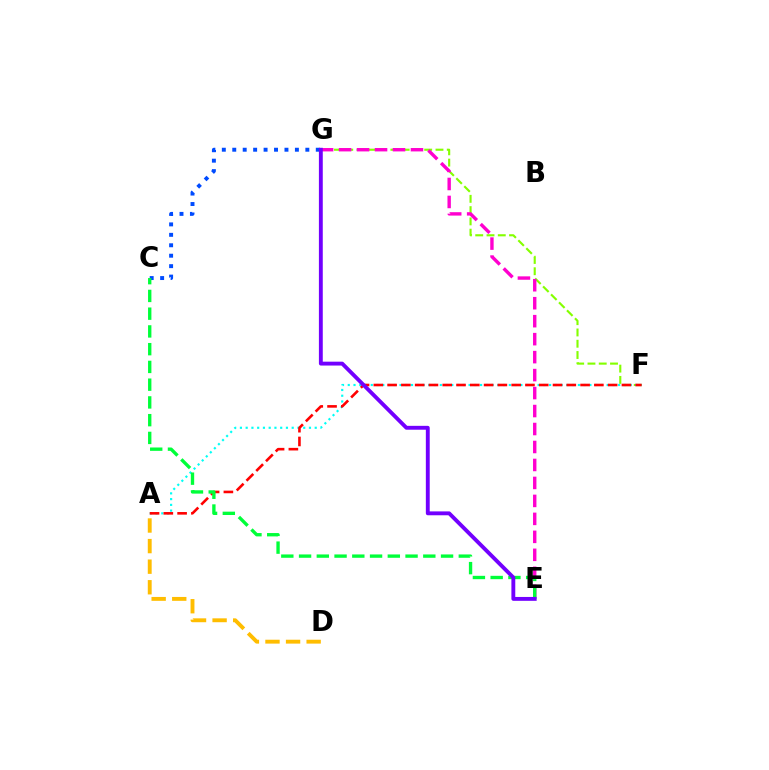{('F', 'G'): [{'color': '#84ff00', 'line_style': 'dashed', 'thickness': 1.53}], ('E', 'G'): [{'color': '#ff00cf', 'line_style': 'dashed', 'thickness': 2.44}, {'color': '#7200ff', 'line_style': 'solid', 'thickness': 2.79}], ('C', 'G'): [{'color': '#004bff', 'line_style': 'dotted', 'thickness': 2.84}], ('A', 'F'): [{'color': '#00fff6', 'line_style': 'dotted', 'thickness': 1.56}, {'color': '#ff0000', 'line_style': 'dashed', 'thickness': 1.87}], ('A', 'D'): [{'color': '#ffbd00', 'line_style': 'dashed', 'thickness': 2.8}], ('C', 'E'): [{'color': '#00ff39', 'line_style': 'dashed', 'thickness': 2.41}]}